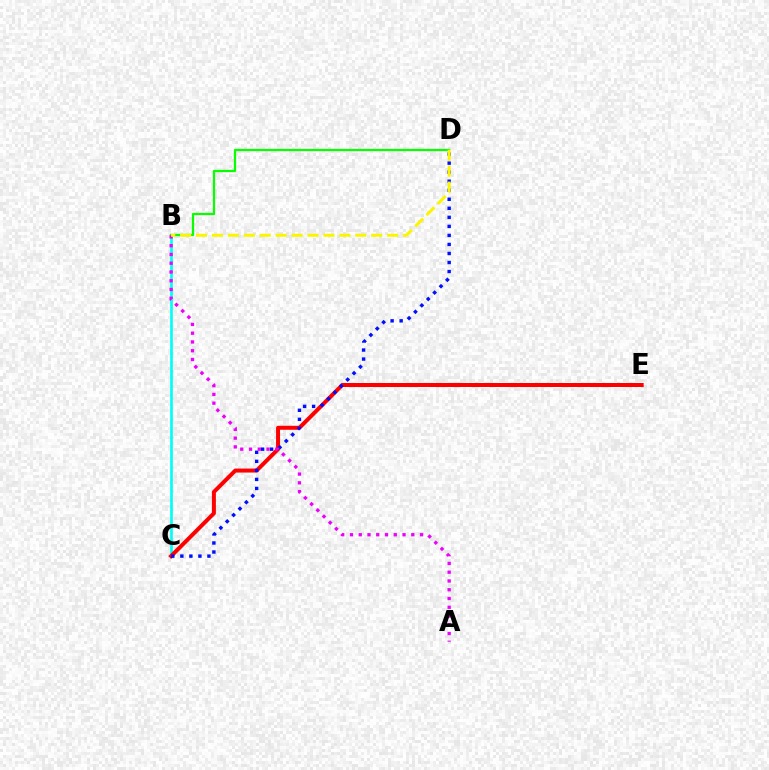{('B', 'C'): [{'color': '#00fff6', 'line_style': 'solid', 'thickness': 1.93}], ('C', 'E'): [{'color': '#ff0000', 'line_style': 'solid', 'thickness': 2.87}], ('B', 'D'): [{'color': '#08ff00', 'line_style': 'solid', 'thickness': 1.61}, {'color': '#fcf500', 'line_style': 'dashed', 'thickness': 2.16}], ('C', 'D'): [{'color': '#0010ff', 'line_style': 'dotted', 'thickness': 2.45}], ('A', 'B'): [{'color': '#ee00ff', 'line_style': 'dotted', 'thickness': 2.38}]}